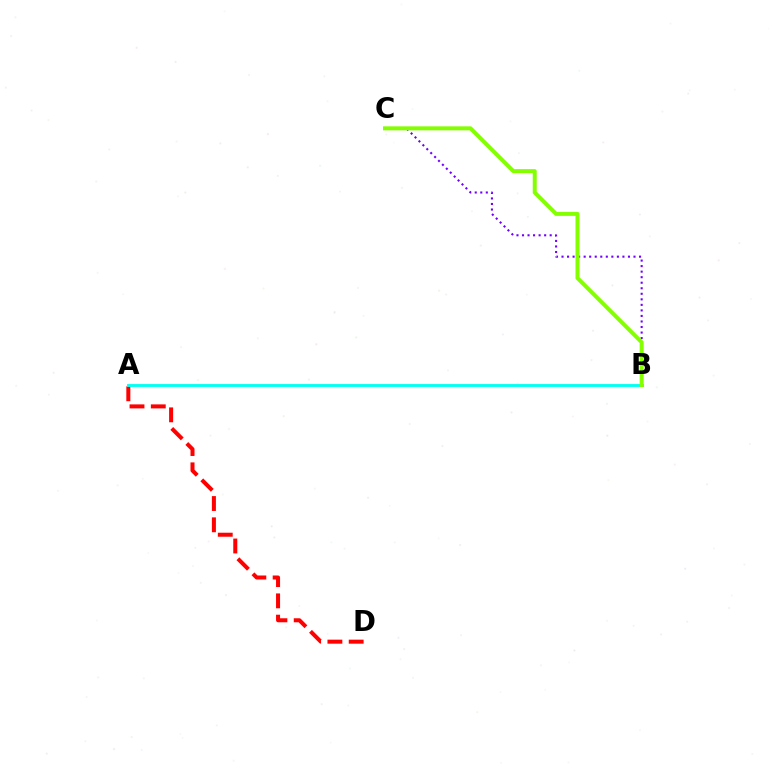{('A', 'D'): [{'color': '#ff0000', 'line_style': 'dashed', 'thickness': 2.89}], ('B', 'C'): [{'color': '#7200ff', 'line_style': 'dotted', 'thickness': 1.5}, {'color': '#84ff00', 'line_style': 'solid', 'thickness': 2.87}], ('A', 'B'): [{'color': '#00fff6', 'line_style': 'solid', 'thickness': 2.05}]}